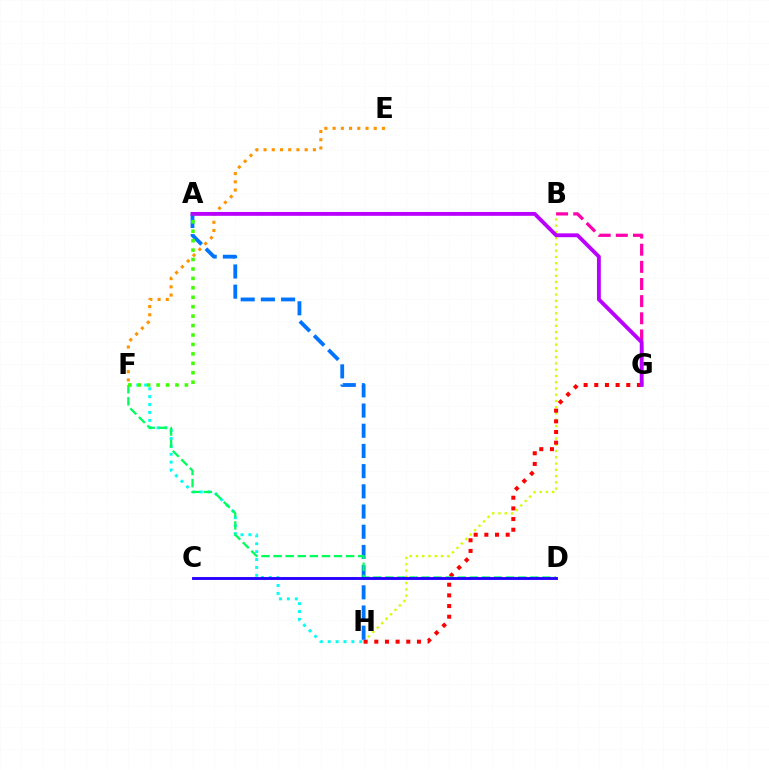{('B', 'H'): [{'color': '#d1ff00', 'line_style': 'dotted', 'thickness': 1.7}], ('G', 'H'): [{'color': '#ff0000', 'line_style': 'dotted', 'thickness': 2.9}], ('E', 'F'): [{'color': '#ff9400', 'line_style': 'dotted', 'thickness': 2.23}], ('F', 'H'): [{'color': '#00fff6', 'line_style': 'dotted', 'thickness': 2.15}], ('A', 'H'): [{'color': '#0074ff', 'line_style': 'dashed', 'thickness': 2.74}], ('B', 'G'): [{'color': '#ff00ac', 'line_style': 'dashed', 'thickness': 2.33}], ('D', 'F'): [{'color': '#00ff5c', 'line_style': 'dashed', 'thickness': 1.64}], ('C', 'D'): [{'color': '#2500ff', 'line_style': 'solid', 'thickness': 2.06}], ('A', 'G'): [{'color': '#b900ff', 'line_style': 'solid', 'thickness': 2.76}], ('A', 'F'): [{'color': '#3dff00', 'line_style': 'dotted', 'thickness': 2.56}]}